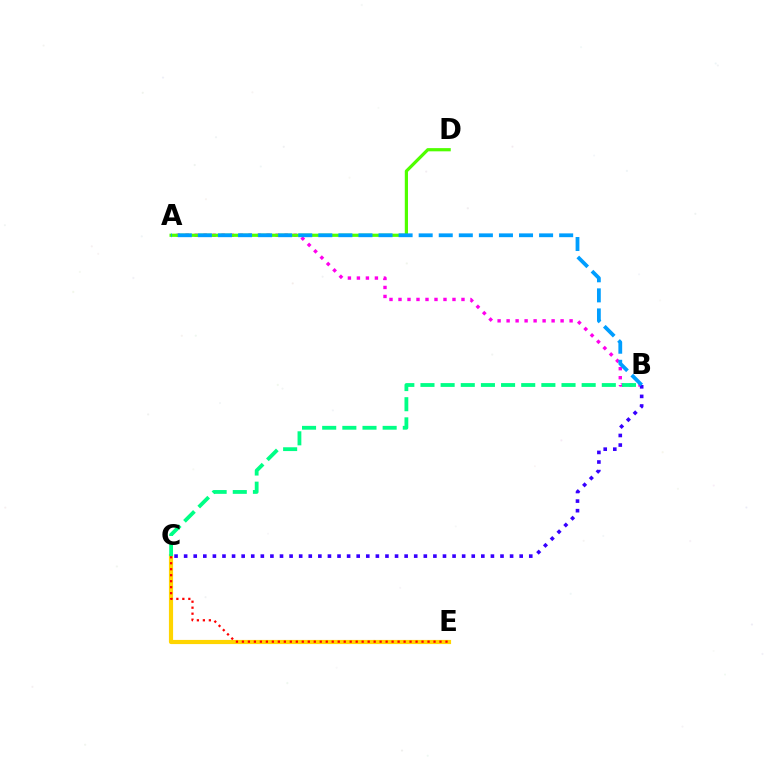{('C', 'E'): [{'color': '#ffd500', 'line_style': 'solid', 'thickness': 3.0}, {'color': '#ff0000', 'line_style': 'dotted', 'thickness': 1.63}], ('A', 'B'): [{'color': '#ff00ed', 'line_style': 'dotted', 'thickness': 2.44}, {'color': '#009eff', 'line_style': 'dashed', 'thickness': 2.73}], ('A', 'D'): [{'color': '#4fff00', 'line_style': 'solid', 'thickness': 2.31}], ('B', 'C'): [{'color': '#3700ff', 'line_style': 'dotted', 'thickness': 2.6}, {'color': '#00ff86', 'line_style': 'dashed', 'thickness': 2.74}]}